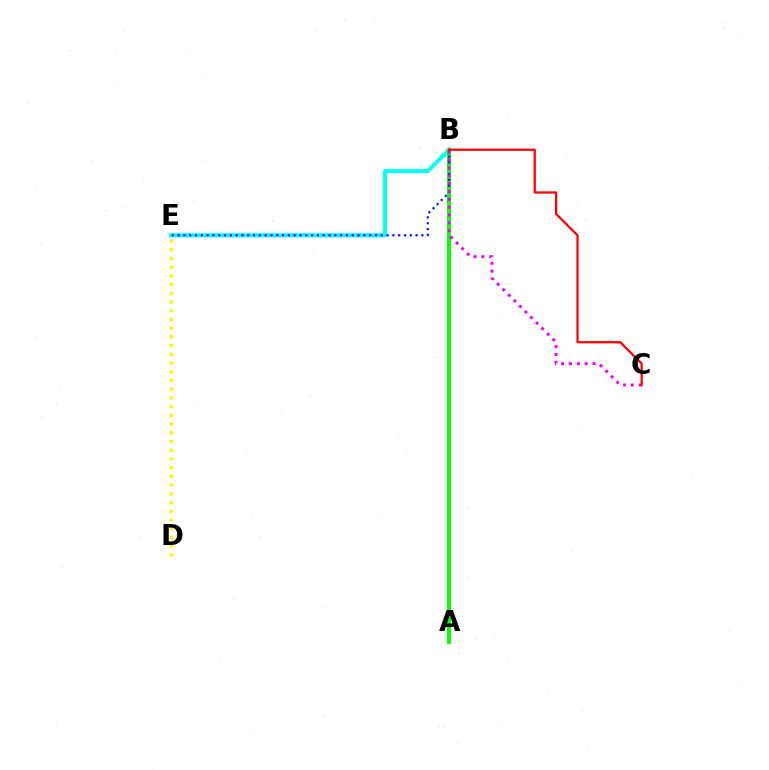{('B', 'E'): [{'color': '#00fff6', 'line_style': 'solid', 'thickness': 2.92}, {'color': '#0010ff', 'line_style': 'dotted', 'thickness': 1.58}], ('A', 'B'): [{'color': '#08ff00', 'line_style': 'solid', 'thickness': 2.85}], ('B', 'C'): [{'color': '#ee00ff', 'line_style': 'dotted', 'thickness': 2.13}, {'color': '#ff0000', 'line_style': 'solid', 'thickness': 1.62}], ('D', 'E'): [{'color': '#fcf500', 'line_style': 'dotted', 'thickness': 2.37}]}